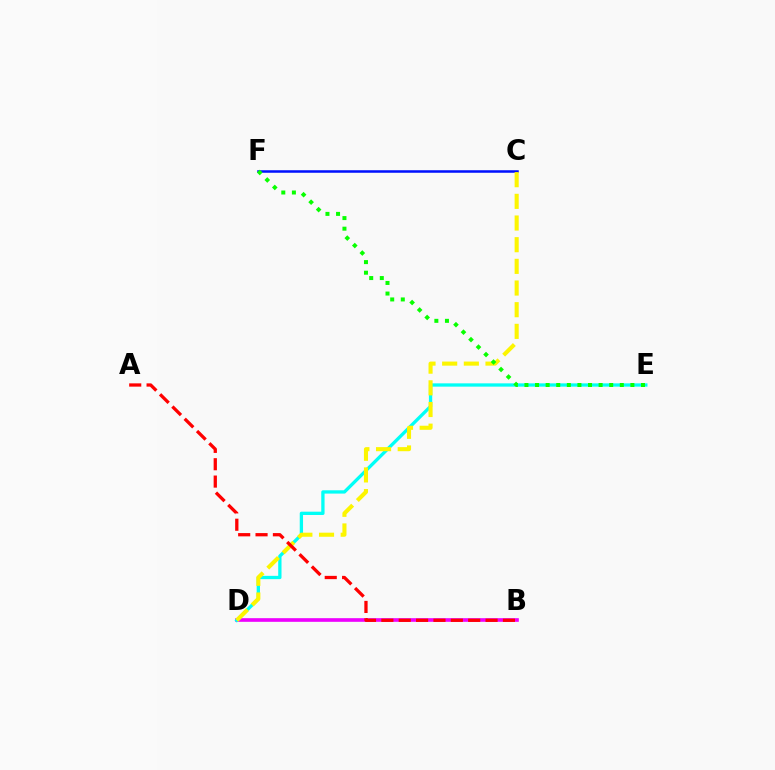{('C', 'F'): [{'color': '#0010ff', 'line_style': 'solid', 'thickness': 1.82}], ('B', 'D'): [{'color': '#ee00ff', 'line_style': 'solid', 'thickness': 2.62}], ('D', 'E'): [{'color': '#00fff6', 'line_style': 'solid', 'thickness': 2.38}], ('C', 'D'): [{'color': '#fcf500', 'line_style': 'dashed', 'thickness': 2.94}], ('A', 'B'): [{'color': '#ff0000', 'line_style': 'dashed', 'thickness': 2.36}], ('E', 'F'): [{'color': '#08ff00', 'line_style': 'dotted', 'thickness': 2.88}]}